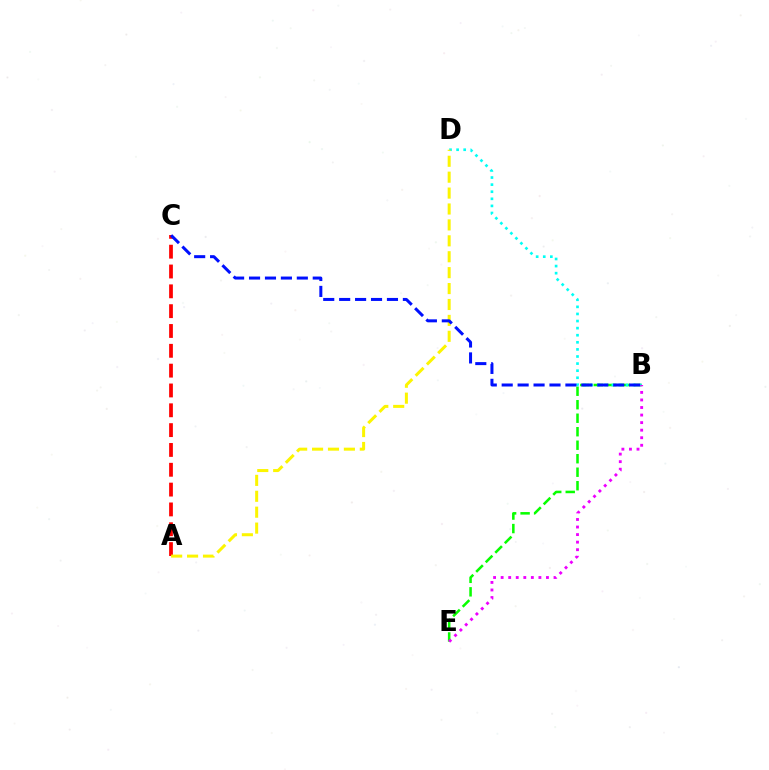{('A', 'C'): [{'color': '#ff0000', 'line_style': 'dashed', 'thickness': 2.69}], ('B', 'E'): [{'color': '#08ff00', 'line_style': 'dashed', 'thickness': 1.83}, {'color': '#ee00ff', 'line_style': 'dotted', 'thickness': 2.05}], ('B', 'D'): [{'color': '#00fff6', 'line_style': 'dotted', 'thickness': 1.93}], ('A', 'D'): [{'color': '#fcf500', 'line_style': 'dashed', 'thickness': 2.16}], ('B', 'C'): [{'color': '#0010ff', 'line_style': 'dashed', 'thickness': 2.16}]}